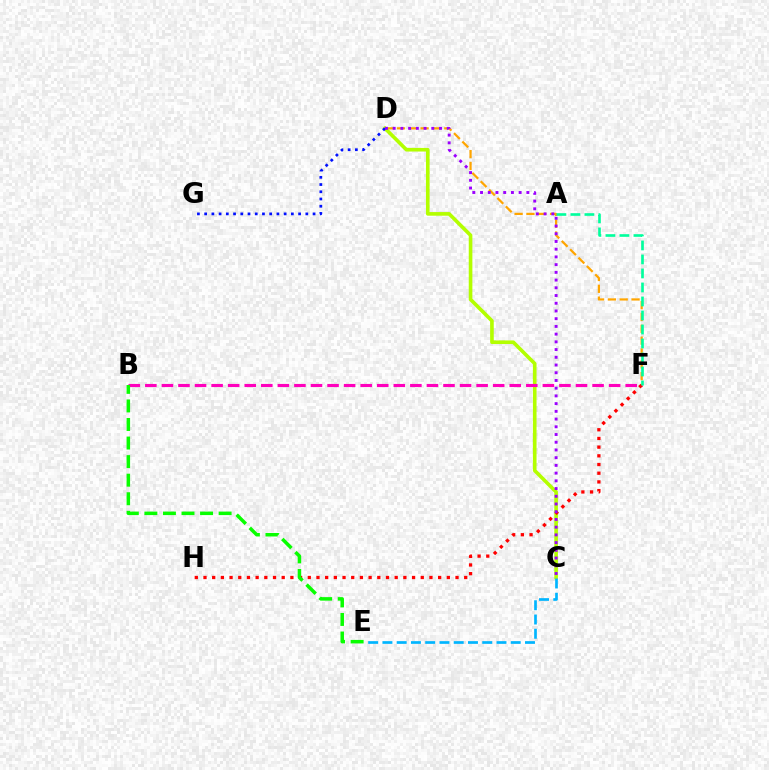{('C', 'D'): [{'color': '#b3ff00', 'line_style': 'solid', 'thickness': 2.61}, {'color': '#9b00ff', 'line_style': 'dotted', 'thickness': 2.1}], ('B', 'F'): [{'color': '#ff00bd', 'line_style': 'dashed', 'thickness': 2.25}], ('D', 'F'): [{'color': '#ffa500', 'line_style': 'dashed', 'thickness': 1.61}], ('F', 'H'): [{'color': '#ff0000', 'line_style': 'dotted', 'thickness': 2.36}], ('D', 'G'): [{'color': '#0010ff', 'line_style': 'dotted', 'thickness': 1.96}], ('A', 'F'): [{'color': '#00ff9d', 'line_style': 'dashed', 'thickness': 1.9}], ('B', 'E'): [{'color': '#08ff00', 'line_style': 'dashed', 'thickness': 2.52}], ('C', 'E'): [{'color': '#00b5ff', 'line_style': 'dashed', 'thickness': 1.94}]}